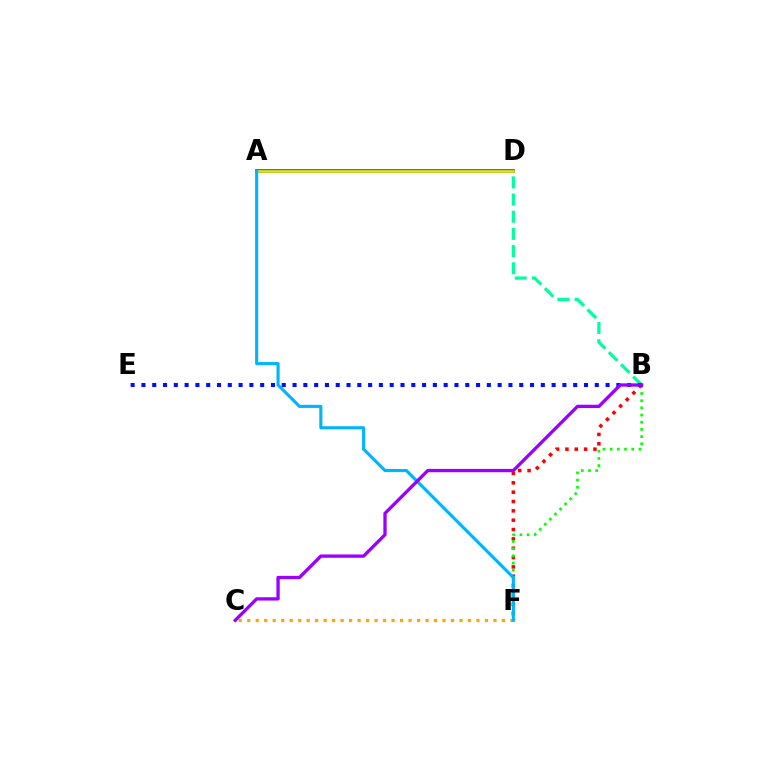{('B', 'F'): [{'color': '#ff0000', 'line_style': 'dotted', 'thickness': 2.54}, {'color': '#08ff00', 'line_style': 'dotted', 'thickness': 1.95}], ('A', 'D'): [{'color': '#ff00bd', 'line_style': 'solid', 'thickness': 2.78}, {'color': '#b3ff00', 'line_style': 'solid', 'thickness': 1.88}], ('C', 'F'): [{'color': '#ffa500', 'line_style': 'dotted', 'thickness': 2.31}], ('A', 'F'): [{'color': '#00b5ff', 'line_style': 'solid', 'thickness': 2.24}], ('B', 'D'): [{'color': '#00ff9d', 'line_style': 'dashed', 'thickness': 2.33}], ('B', 'E'): [{'color': '#0010ff', 'line_style': 'dotted', 'thickness': 2.93}], ('B', 'C'): [{'color': '#9b00ff', 'line_style': 'solid', 'thickness': 2.39}]}